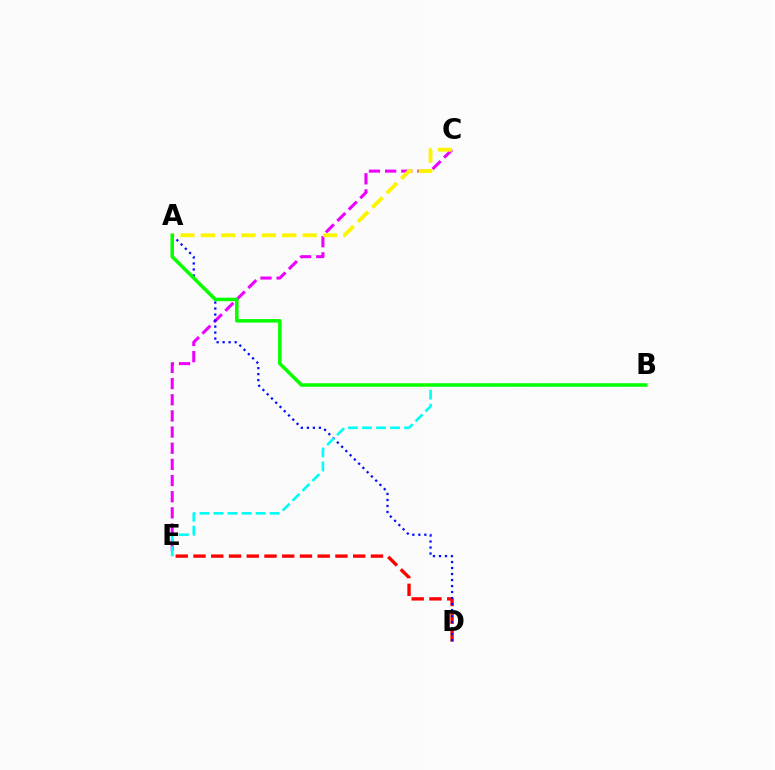{('C', 'E'): [{'color': '#ee00ff', 'line_style': 'dashed', 'thickness': 2.2}], ('D', 'E'): [{'color': '#ff0000', 'line_style': 'dashed', 'thickness': 2.41}], ('A', 'D'): [{'color': '#0010ff', 'line_style': 'dotted', 'thickness': 1.63}], ('B', 'E'): [{'color': '#00fff6', 'line_style': 'dashed', 'thickness': 1.91}], ('A', 'C'): [{'color': '#fcf500', 'line_style': 'dashed', 'thickness': 2.77}], ('A', 'B'): [{'color': '#08ff00', 'line_style': 'solid', 'thickness': 2.54}]}